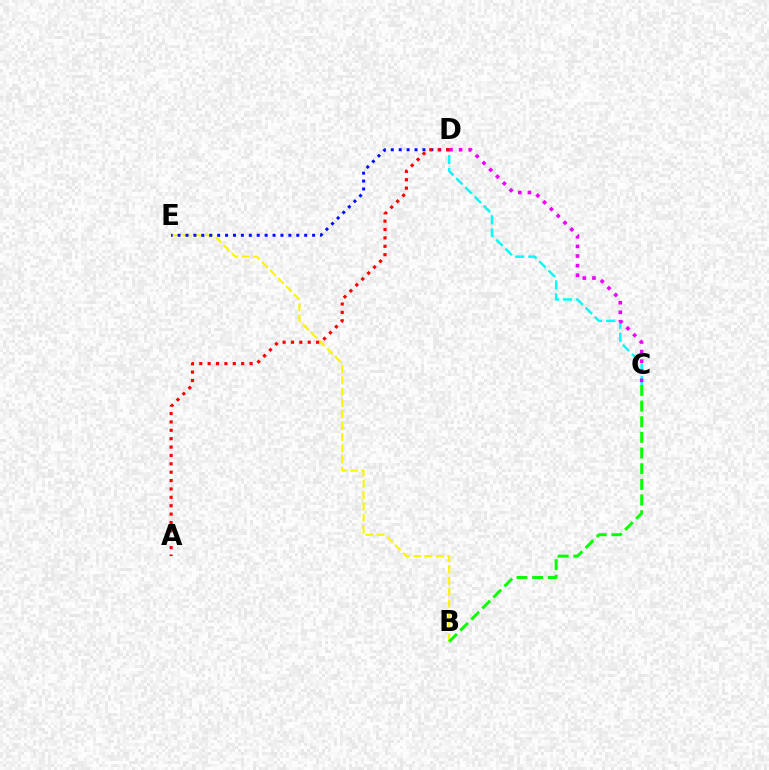{('C', 'D'): [{'color': '#00fff6', 'line_style': 'dashed', 'thickness': 1.77}, {'color': '#ee00ff', 'line_style': 'dotted', 'thickness': 2.61}], ('B', 'E'): [{'color': '#fcf500', 'line_style': 'dashed', 'thickness': 1.54}], ('B', 'C'): [{'color': '#08ff00', 'line_style': 'dashed', 'thickness': 2.13}], ('D', 'E'): [{'color': '#0010ff', 'line_style': 'dotted', 'thickness': 2.15}], ('A', 'D'): [{'color': '#ff0000', 'line_style': 'dotted', 'thickness': 2.28}]}